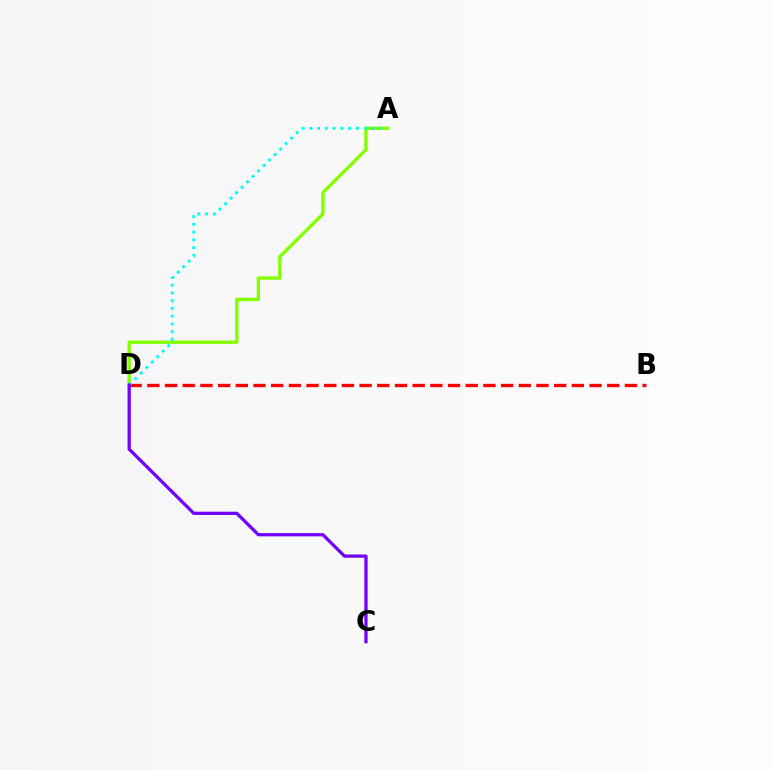{('B', 'D'): [{'color': '#ff0000', 'line_style': 'dashed', 'thickness': 2.4}], ('A', 'D'): [{'color': '#84ff00', 'line_style': 'solid', 'thickness': 2.45}, {'color': '#00fff6', 'line_style': 'dotted', 'thickness': 2.11}], ('C', 'D'): [{'color': '#7200ff', 'line_style': 'solid', 'thickness': 2.34}]}